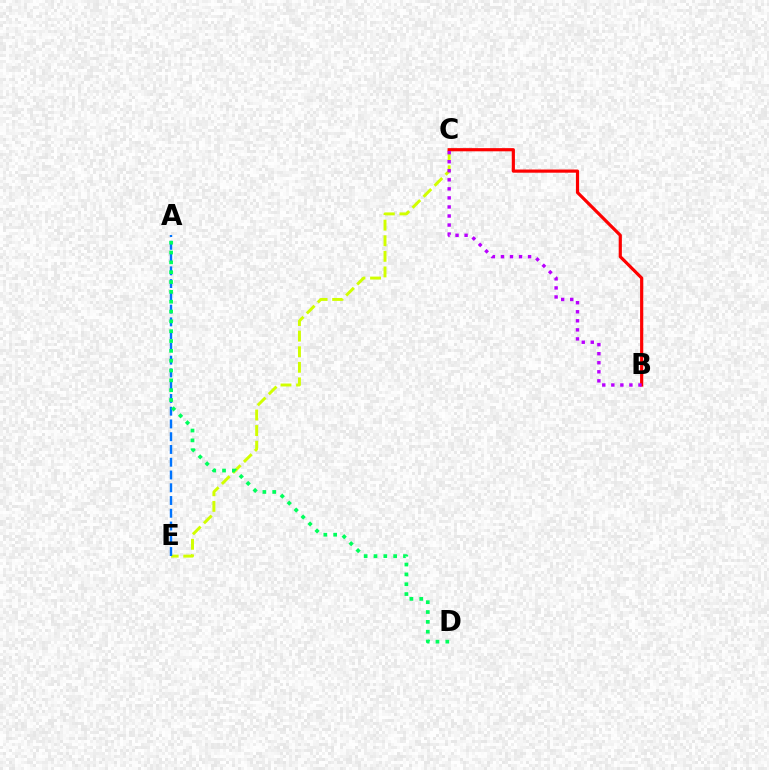{('C', 'E'): [{'color': '#d1ff00', 'line_style': 'dashed', 'thickness': 2.12}], ('B', 'C'): [{'color': '#ff0000', 'line_style': 'solid', 'thickness': 2.29}, {'color': '#b900ff', 'line_style': 'dotted', 'thickness': 2.46}], ('A', 'E'): [{'color': '#0074ff', 'line_style': 'dashed', 'thickness': 1.73}], ('A', 'D'): [{'color': '#00ff5c', 'line_style': 'dotted', 'thickness': 2.67}]}